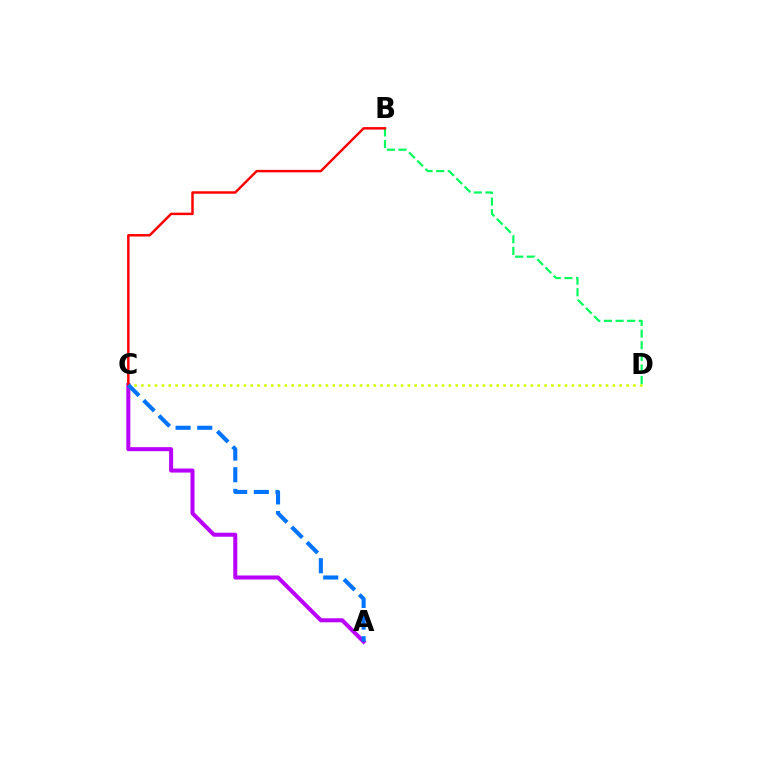{('C', 'D'): [{'color': '#d1ff00', 'line_style': 'dotted', 'thickness': 1.86}], ('B', 'D'): [{'color': '#00ff5c', 'line_style': 'dashed', 'thickness': 1.58}], ('A', 'C'): [{'color': '#b900ff', 'line_style': 'solid', 'thickness': 2.9}, {'color': '#0074ff', 'line_style': 'dashed', 'thickness': 2.94}], ('B', 'C'): [{'color': '#ff0000', 'line_style': 'solid', 'thickness': 1.77}]}